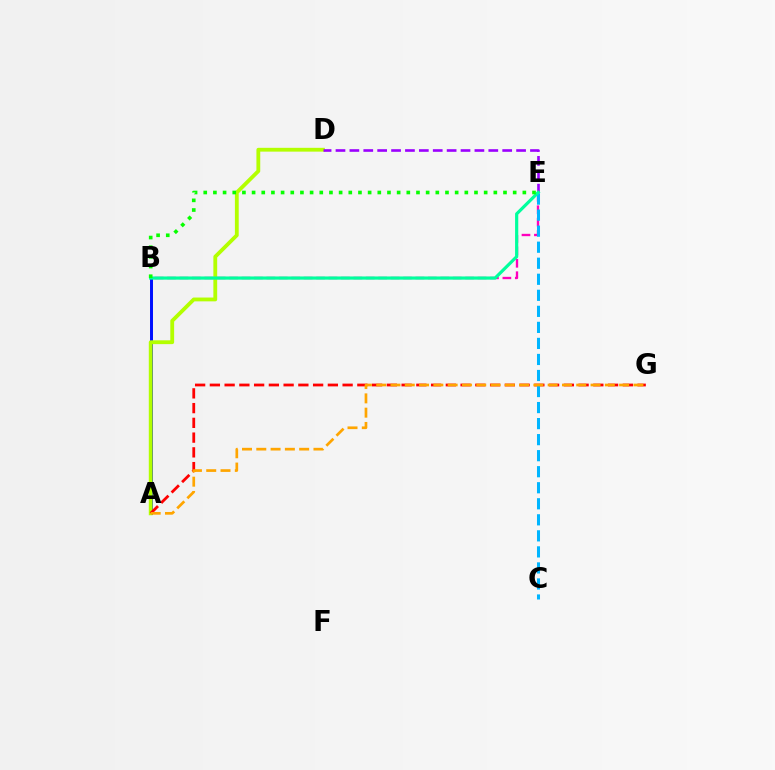{('B', 'E'): [{'color': '#ff00bd', 'line_style': 'dashed', 'thickness': 1.69}, {'color': '#00ff9d', 'line_style': 'solid', 'thickness': 2.3}, {'color': '#08ff00', 'line_style': 'dotted', 'thickness': 2.63}], ('A', 'B'): [{'color': '#0010ff', 'line_style': 'solid', 'thickness': 2.14}], ('A', 'D'): [{'color': '#b3ff00', 'line_style': 'solid', 'thickness': 2.75}], ('A', 'G'): [{'color': '#ff0000', 'line_style': 'dashed', 'thickness': 2.0}, {'color': '#ffa500', 'line_style': 'dashed', 'thickness': 1.94}], ('D', 'E'): [{'color': '#9b00ff', 'line_style': 'dashed', 'thickness': 1.89}], ('C', 'E'): [{'color': '#00b5ff', 'line_style': 'dashed', 'thickness': 2.18}]}